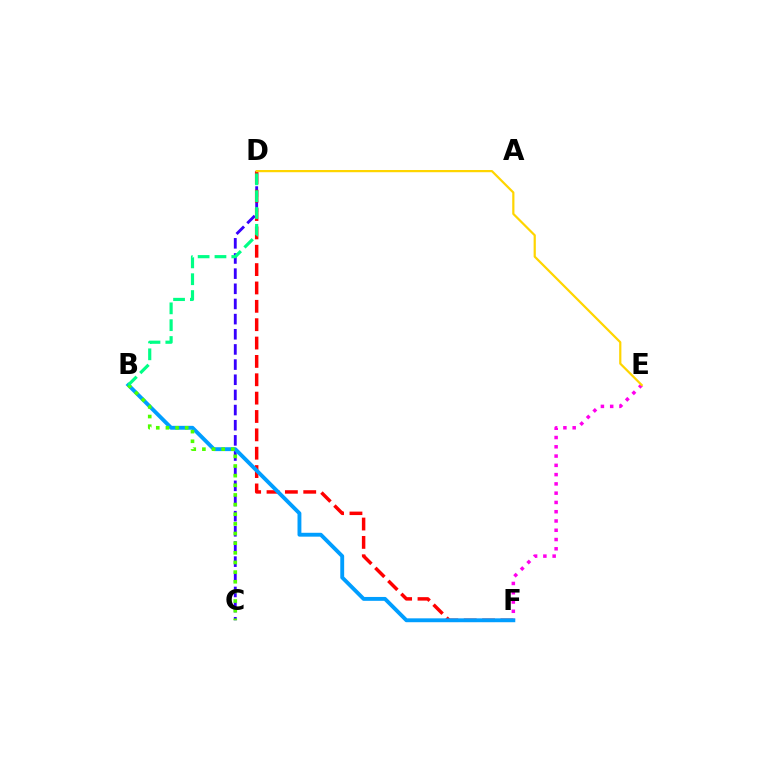{('C', 'D'): [{'color': '#3700ff', 'line_style': 'dashed', 'thickness': 2.06}], ('D', 'F'): [{'color': '#ff0000', 'line_style': 'dashed', 'thickness': 2.49}], ('E', 'F'): [{'color': '#ff00ed', 'line_style': 'dotted', 'thickness': 2.52}], ('B', 'F'): [{'color': '#009eff', 'line_style': 'solid', 'thickness': 2.79}], ('B', 'C'): [{'color': '#4fff00', 'line_style': 'dotted', 'thickness': 2.62}], ('B', 'D'): [{'color': '#00ff86', 'line_style': 'dashed', 'thickness': 2.29}], ('D', 'E'): [{'color': '#ffd500', 'line_style': 'solid', 'thickness': 1.59}]}